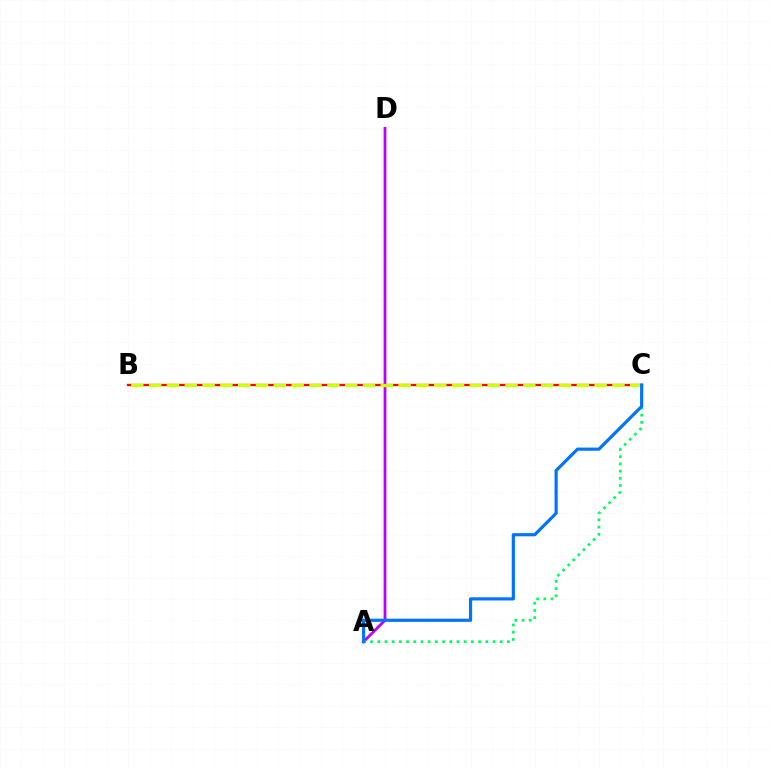{('B', 'C'): [{'color': '#ff0000', 'line_style': 'solid', 'thickness': 1.67}, {'color': '#d1ff00', 'line_style': 'dashed', 'thickness': 2.42}], ('A', 'D'): [{'color': '#b900ff', 'line_style': 'solid', 'thickness': 1.98}], ('A', 'C'): [{'color': '#00ff5c', 'line_style': 'dotted', 'thickness': 1.96}, {'color': '#0074ff', 'line_style': 'solid', 'thickness': 2.29}]}